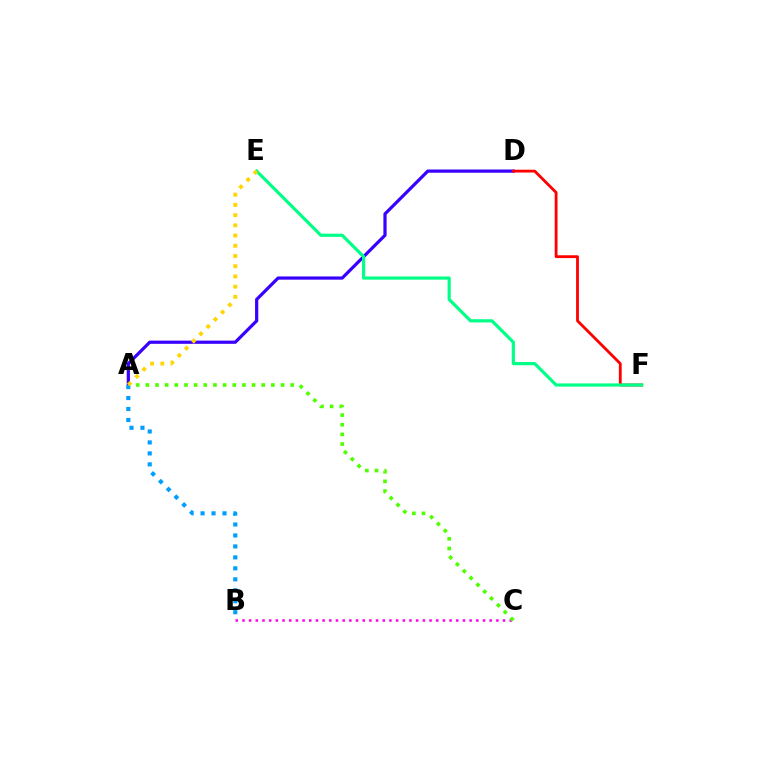{('B', 'C'): [{'color': '#ff00ed', 'line_style': 'dotted', 'thickness': 1.82}], ('A', 'D'): [{'color': '#3700ff', 'line_style': 'solid', 'thickness': 2.31}], ('A', 'C'): [{'color': '#4fff00', 'line_style': 'dotted', 'thickness': 2.62}], ('D', 'F'): [{'color': '#ff0000', 'line_style': 'solid', 'thickness': 2.03}], ('A', 'B'): [{'color': '#009eff', 'line_style': 'dotted', 'thickness': 2.98}], ('E', 'F'): [{'color': '#00ff86', 'line_style': 'solid', 'thickness': 2.29}], ('A', 'E'): [{'color': '#ffd500', 'line_style': 'dotted', 'thickness': 2.78}]}